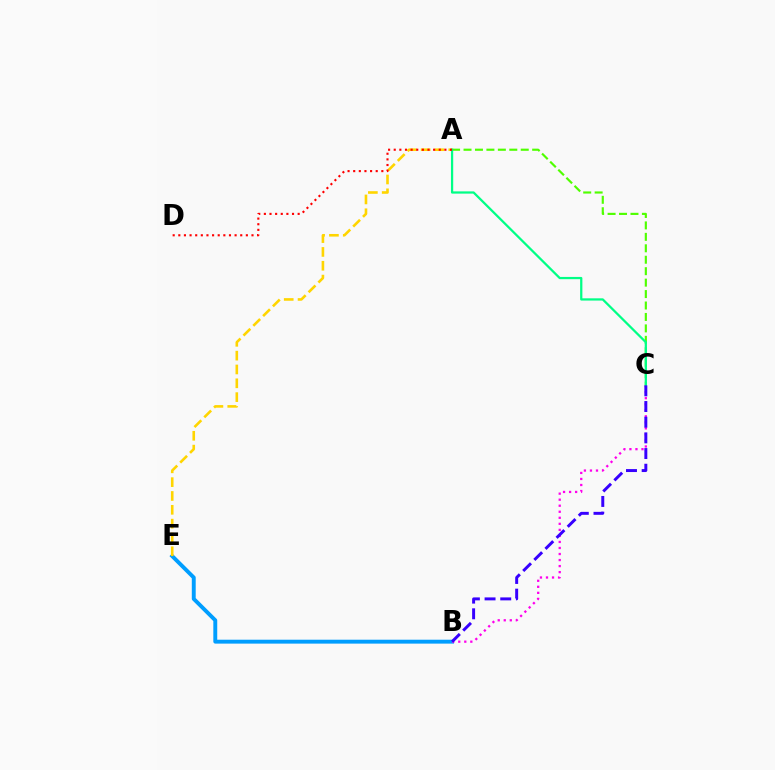{('A', 'C'): [{'color': '#4fff00', 'line_style': 'dashed', 'thickness': 1.55}, {'color': '#00ff86', 'line_style': 'solid', 'thickness': 1.62}], ('B', 'E'): [{'color': '#009eff', 'line_style': 'solid', 'thickness': 2.81}], ('A', 'E'): [{'color': '#ffd500', 'line_style': 'dashed', 'thickness': 1.88}], ('B', 'C'): [{'color': '#ff00ed', 'line_style': 'dotted', 'thickness': 1.64}, {'color': '#3700ff', 'line_style': 'dashed', 'thickness': 2.13}], ('A', 'D'): [{'color': '#ff0000', 'line_style': 'dotted', 'thickness': 1.53}]}